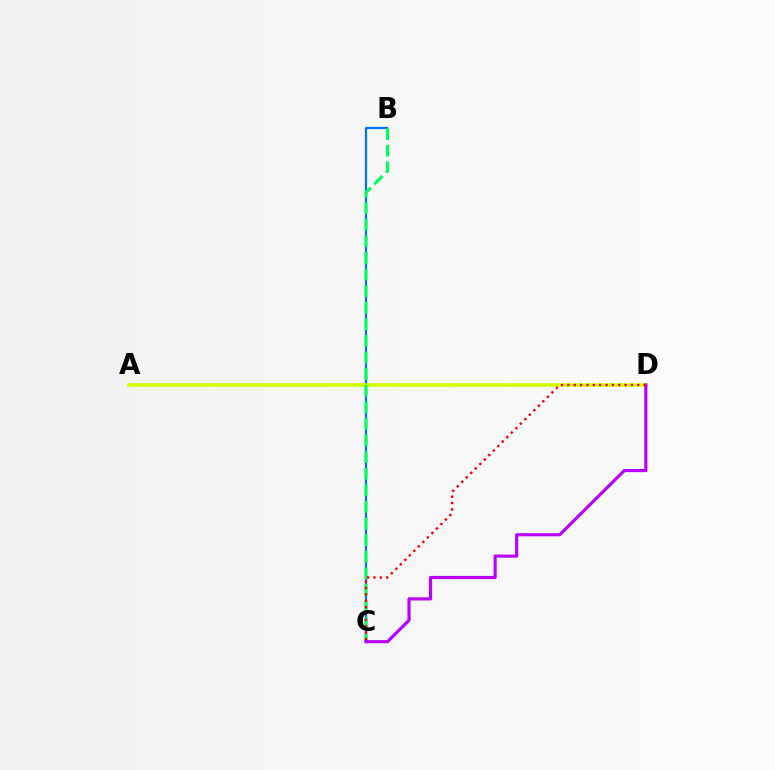{('B', 'C'): [{'color': '#0074ff', 'line_style': 'solid', 'thickness': 1.62}, {'color': '#00ff5c', 'line_style': 'dashed', 'thickness': 2.25}], ('A', 'D'): [{'color': '#d1ff00', 'line_style': 'solid', 'thickness': 2.57}], ('C', 'D'): [{'color': '#b900ff', 'line_style': 'solid', 'thickness': 2.27}, {'color': '#ff0000', 'line_style': 'dotted', 'thickness': 1.73}]}